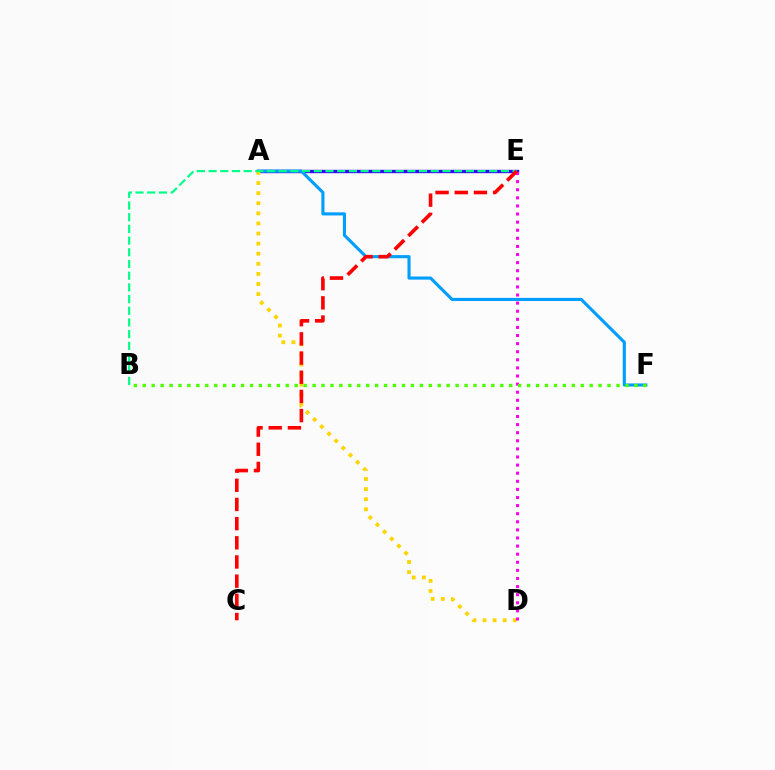{('A', 'E'): [{'color': '#3700ff', 'line_style': 'solid', 'thickness': 2.42}], ('A', 'F'): [{'color': '#009eff', 'line_style': 'solid', 'thickness': 2.24}], ('A', 'D'): [{'color': '#ffd500', 'line_style': 'dotted', 'thickness': 2.74}], ('B', 'E'): [{'color': '#00ff86', 'line_style': 'dashed', 'thickness': 1.59}], ('D', 'E'): [{'color': '#ff00ed', 'line_style': 'dotted', 'thickness': 2.2}], ('C', 'E'): [{'color': '#ff0000', 'line_style': 'dashed', 'thickness': 2.61}], ('B', 'F'): [{'color': '#4fff00', 'line_style': 'dotted', 'thickness': 2.43}]}